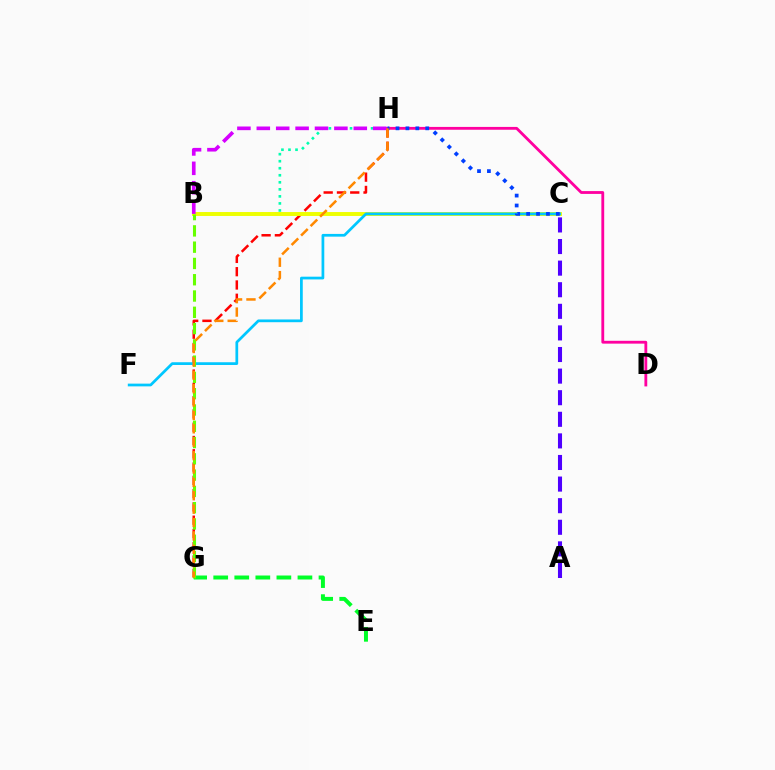{('B', 'H'): [{'color': '#00ffaf', 'line_style': 'dotted', 'thickness': 1.91}, {'color': '#d600ff', 'line_style': 'dashed', 'thickness': 2.64}], ('E', 'G'): [{'color': '#00ff27', 'line_style': 'dashed', 'thickness': 2.86}], ('G', 'H'): [{'color': '#ff0000', 'line_style': 'dashed', 'thickness': 1.8}, {'color': '#ff8800', 'line_style': 'dashed', 'thickness': 1.82}], ('D', 'H'): [{'color': '#ff00a0', 'line_style': 'solid', 'thickness': 2.03}], ('B', 'C'): [{'color': '#eeff00', 'line_style': 'solid', 'thickness': 2.82}], ('C', 'F'): [{'color': '#00c7ff', 'line_style': 'solid', 'thickness': 1.97}], ('B', 'G'): [{'color': '#66ff00', 'line_style': 'dashed', 'thickness': 2.21}], ('C', 'H'): [{'color': '#003fff', 'line_style': 'dotted', 'thickness': 2.69}], ('A', 'C'): [{'color': '#4f00ff', 'line_style': 'dashed', 'thickness': 2.93}]}